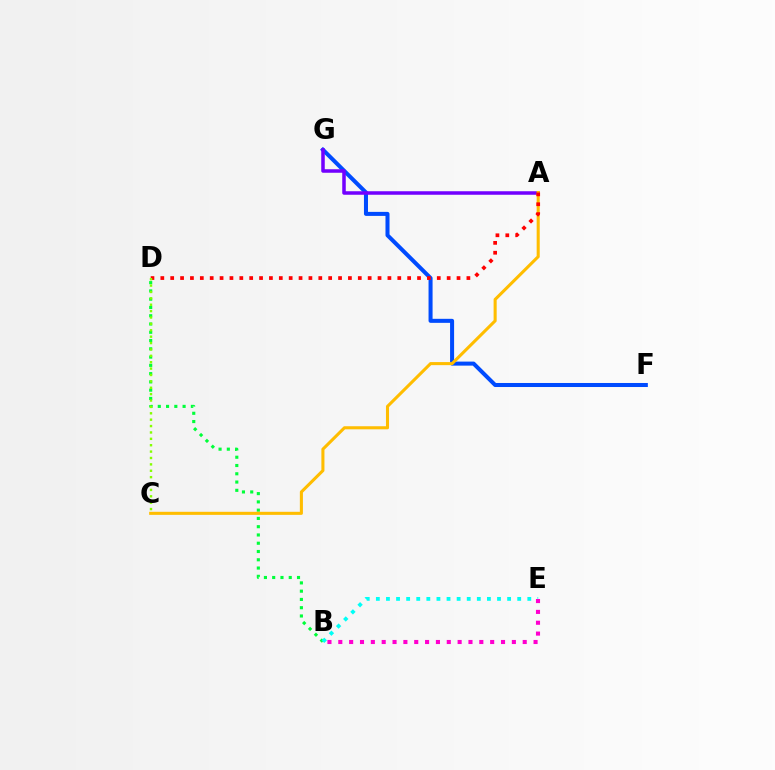{('B', 'D'): [{'color': '#00ff39', 'line_style': 'dotted', 'thickness': 2.25}], ('B', 'E'): [{'color': '#00fff6', 'line_style': 'dotted', 'thickness': 2.74}, {'color': '#ff00cf', 'line_style': 'dotted', 'thickness': 2.95}], ('F', 'G'): [{'color': '#004bff', 'line_style': 'solid', 'thickness': 2.9}], ('A', 'G'): [{'color': '#7200ff', 'line_style': 'solid', 'thickness': 2.53}], ('A', 'C'): [{'color': '#ffbd00', 'line_style': 'solid', 'thickness': 2.21}], ('A', 'D'): [{'color': '#ff0000', 'line_style': 'dotted', 'thickness': 2.68}], ('C', 'D'): [{'color': '#84ff00', 'line_style': 'dotted', 'thickness': 1.73}]}